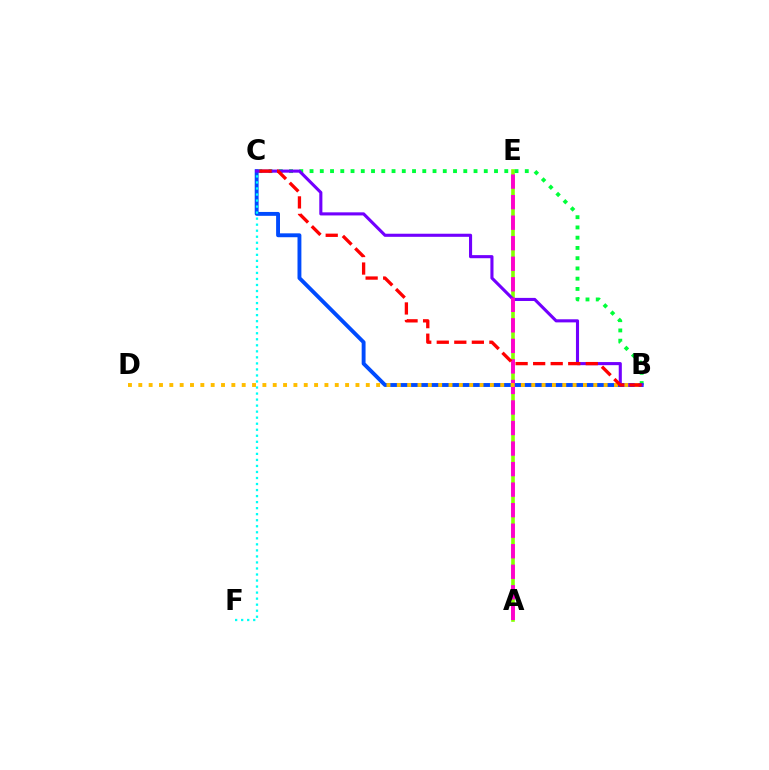{('A', 'E'): [{'color': '#84ff00', 'line_style': 'solid', 'thickness': 2.6}, {'color': '#ff00cf', 'line_style': 'dashed', 'thickness': 2.79}], ('B', 'C'): [{'color': '#00ff39', 'line_style': 'dotted', 'thickness': 2.78}, {'color': '#004bff', 'line_style': 'solid', 'thickness': 2.8}, {'color': '#7200ff', 'line_style': 'solid', 'thickness': 2.23}, {'color': '#ff0000', 'line_style': 'dashed', 'thickness': 2.38}], ('C', 'F'): [{'color': '#00fff6', 'line_style': 'dotted', 'thickness': 1.64}], ('B', 'D'): [{'color': '#ffbd00', 'line_style': 'dotted', 'thickness': 2.81}]}